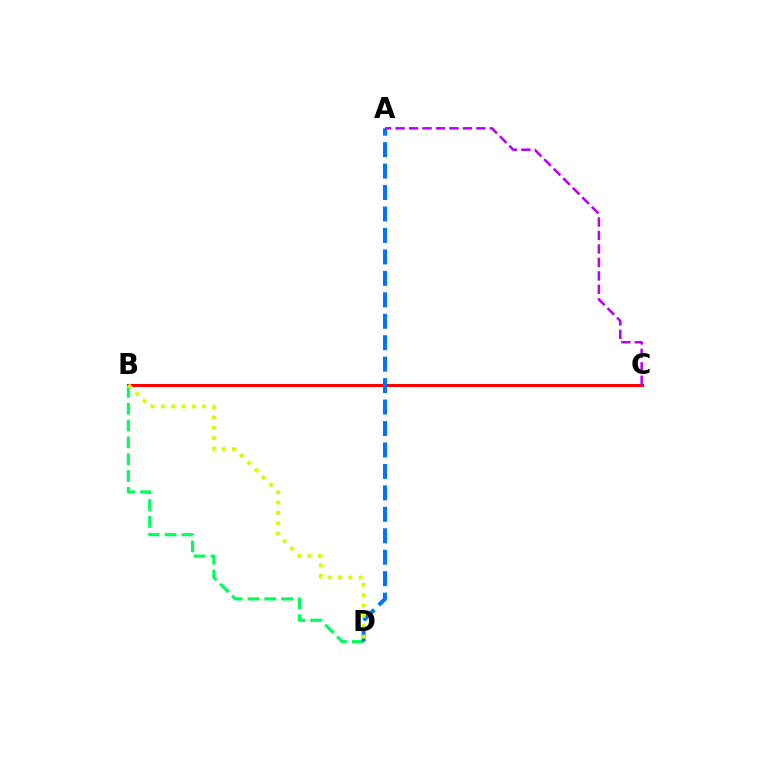{('B', 'C'): [{'color': '#ff0000', 'line_style': 'solid', 'thickness': 2.19}], ('B', 'D'): [{'color': '#00ff5c', 'line_style': 'dashed', 'thickness': 2.28}, {'color': '#d1ff00', 'line_style': 'dotted', 'thickness': 2.81}], ('A', 'D'): [{'color': '#0074ff', 'line_style': 'dashed', 'thickness': 2.91}], ('A', 'C'): [{'color': '#b900ff', 'line_style': 'dashed', 'thickness': 1.83}]}